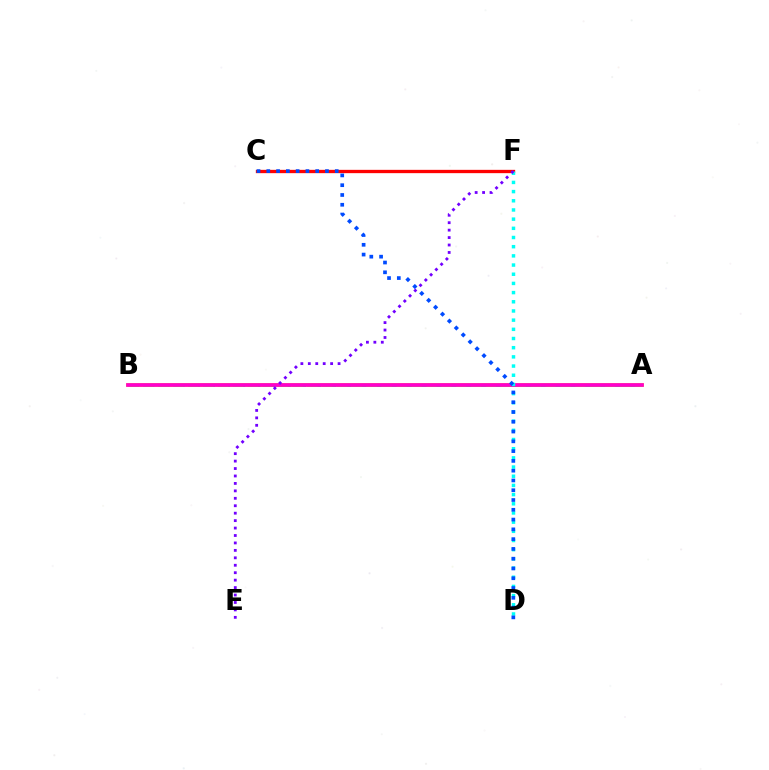{('A', 'B'): [{'color': '#ffbd00', 'line_style': 'solid', 'thickness': 2.64}, {'color': '#00ff39', 'line_style': 'dashed', 'thickness': 2.06}, {'color': '#84ff00', 'line_style': 'dashed', 'thickness': 2.02}, {'color': '#ff00cf', 'line_style': 'solid', 'thickness': 2.64}], ('C', 'F'): [{'color': '#ff0000', 'line_style': 'solid', 'thickness': 2.39}], ('D', 'F'): [{'color': '#00fff6', 'line_style': 'dotted', 'thickness': 2.49}], ('C', 'D'): [{'color': '#004bff', 'line_style': 'dotted', 'thickness': 2.66}], ('E', 'F'): [{'color': '#7200ff', 'line_style': 'dotted', 'thickness': 2.02}]}